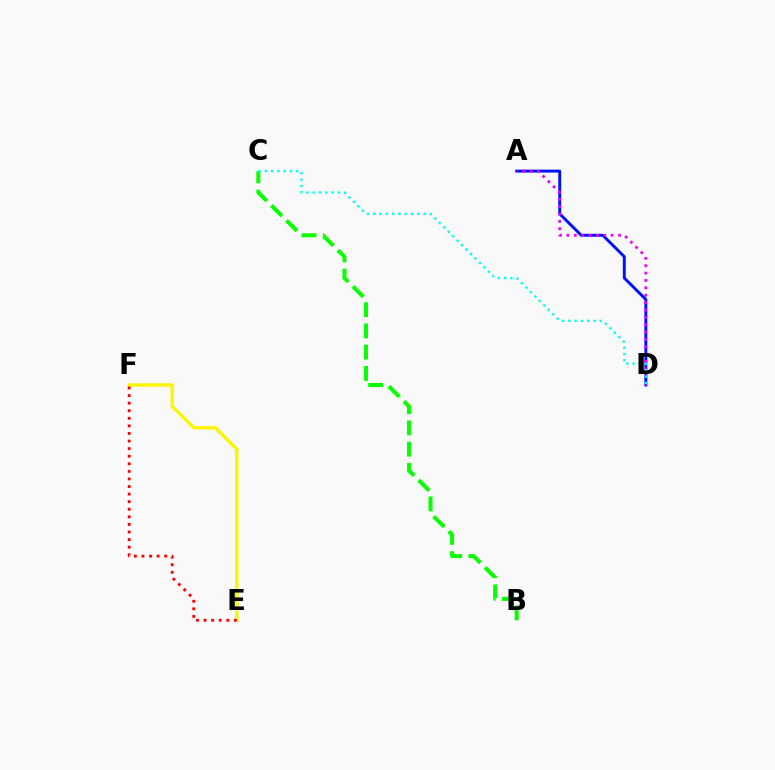{('B', 'C'): [{'color': '#08ff00', 'line_style': 'dashed', 'thickness': 2.89}], ('A', 'D'): [{'color': '#0010ff', 'line_style': 'solid', 'thickness': 2.1}, {'color': '#ee00ff', 'line_style': 'dotted', 'thickness': 2.0}], ('E', 'F'): [{'color': '#fcf500', 'line_style': 'solid', 'thickness': 2.42}, {'color': '#ff0000', 'line_style': 'dotted', 'thickness': 2.06}], ('C', 'D'): [{'color': '#00fff6', 'line_style': 'dotted', 'thickness': 1.71}]}